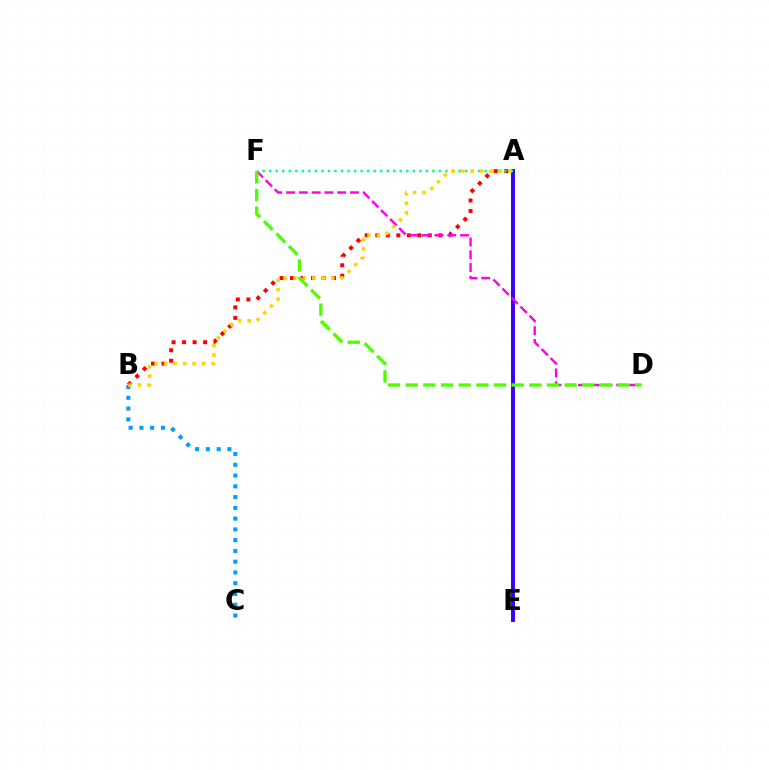{('A', 'E'): [{'color': '#3700ff', 'line_style': 'solid', 'thickness': 2.84}], ('A', 'B'): [{'color': '#ff0000', 'line_style': 'dotted', 'thickness': 2.85}, {'color': '#ffd500', 'line_style': 'dotted', 'thickness': 2.58}], ('D', 'F'): [{'color': '#ff00ed', 'line_style': 'dashed', 'thickness': 1.74}, {'color': '#4fff00', 'line_style': 'dashed', 'thickness': 2.4}], ('A', 'F'): [{'color': '#00ff86', 'line_style': 'dotted', 'thickness': 1.77}], ('B', 'C'): [{'color': '#009eff', 'line_style': 'dotted', 'thickness': 2.92}]}